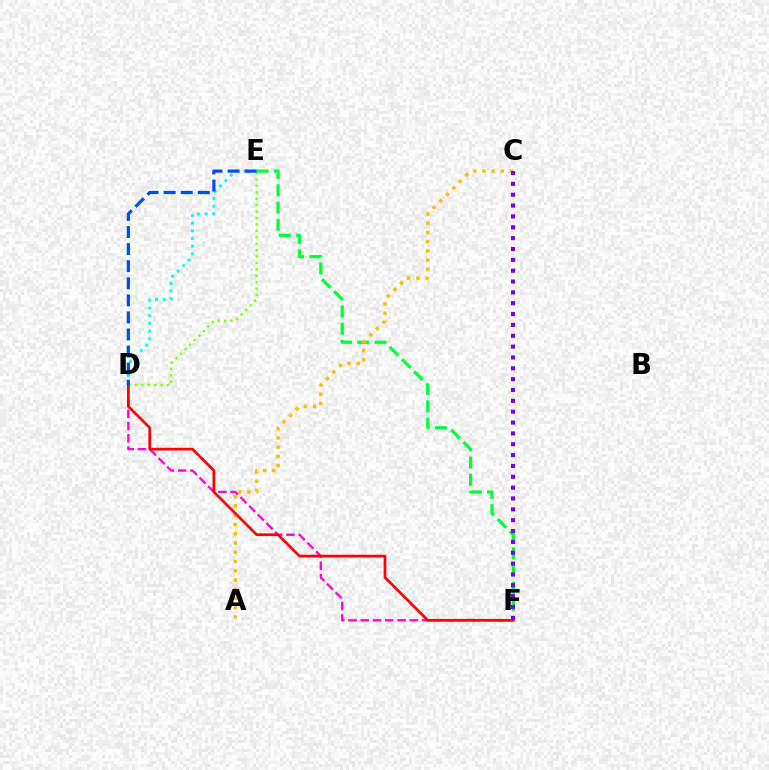{('D', 'E'): [{'color': '#84ff00', 'line_style': 'dotted', 'thickness': 1.74}, {'color': '#00fff6', 'line_style': 'dotted', 'thickness': 2.08}, {'color': '#004bff', 'line_style': 'dashed', 'thickness': 2.32}], ('D', 'F'): [{'color': '#ff00cf', 'line_style': 'dashed', 'thickness': 1.67}, {'color': '#ff0000', 'line_style': 'solid', 'thickness': 1.95}], ('E', 'F'): [{'color': '#00ff39', 'line_style': 'dashed', 'thickness': 2.35}], ('A', 'C'): [{'color': '#ffbd00', 'line_style': 'dotted', 'thickness': 2.51}], ('C', 'F'): [{'color': '#7200ff', 'line_style': 'dotted', 'thickness': 2.95}]}